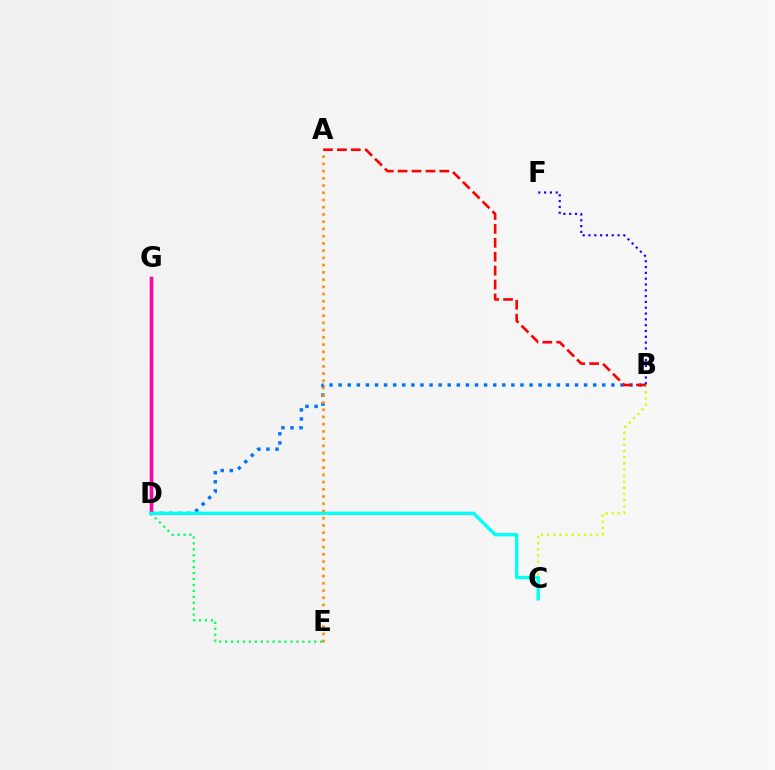{('D', 'G'): [{'color': '#b900ff', 'line_style': 'solid', 'thickness': 2.31}, {'color': '#3dff00', 'line_style': 'dotted', 'thickness': 2.42}, {'color': '#ff00ac', 'line_style': 'solid', 'thickness': 2.43}], ('B', 'C'): [{'color': '#d1ff00', 'line_style': 'dotted', 'thickness': 1.67}], ('D', 'E'): [{'color': '#00ff5c', 'line_style': 'dotted', 'thickness': 1.61}], ('B', 'D'): [{'color': '#0074ff', 'line_style': 'dotted', 'thickness': 2.47}], ('A', 'B'): [{'color': '#ff0000', 'line_style': 'dashed', 'thickness': 1.89}], ('C', 'D'): [{'color': '#00fff6', 'line_style': 'solid', 'thickness': 2.42}], ('A', 'E'): [{'color': '#ff9400', 'line_style': 'dotted', 'thickness': 1.96}], ('B', 'F'): [{'color': '#2500ff', 'line_style': 'dotted', 'thickness': 1.58}]}